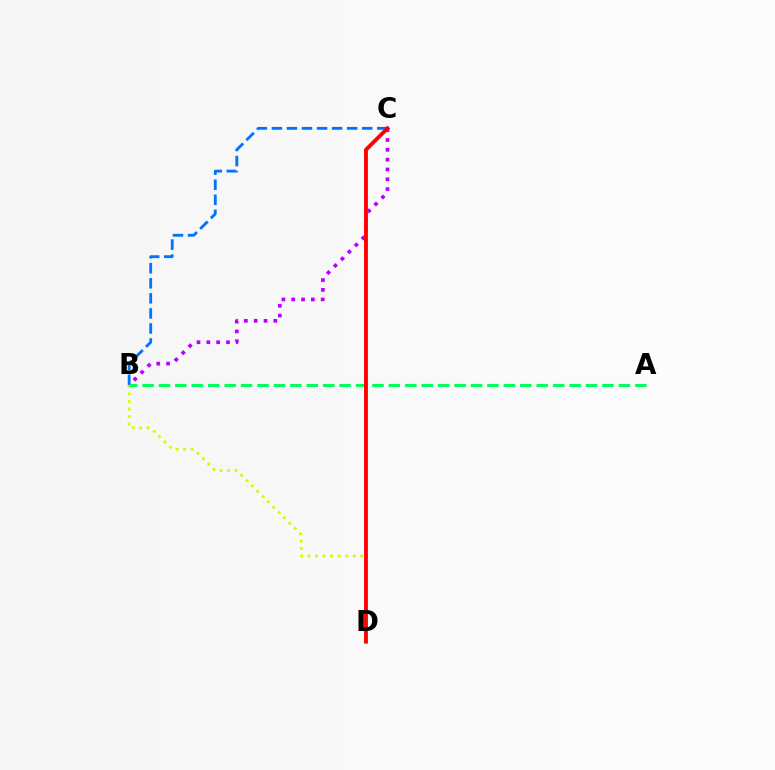{('B', 'D'): [{'color': '#d1ff00', 'line_style': 'dotted', 'thickness': 2.05}], ('B', 'C'): [{'color': '#0074ff', 'line_style': 'dashed', 'thickness': 2.05}, {'color': '#b900ff', 'line_style': 'dotted', 'thickness': 2.67}], ('A', 'B'): [{'color': '#00ff5c', 'line_style': 'dashed', 'thickness': 2.23}], ('C', 'D'): [{'color': '#ff0000', 'line_style': 'solid', 'thickness': 2.78}]}